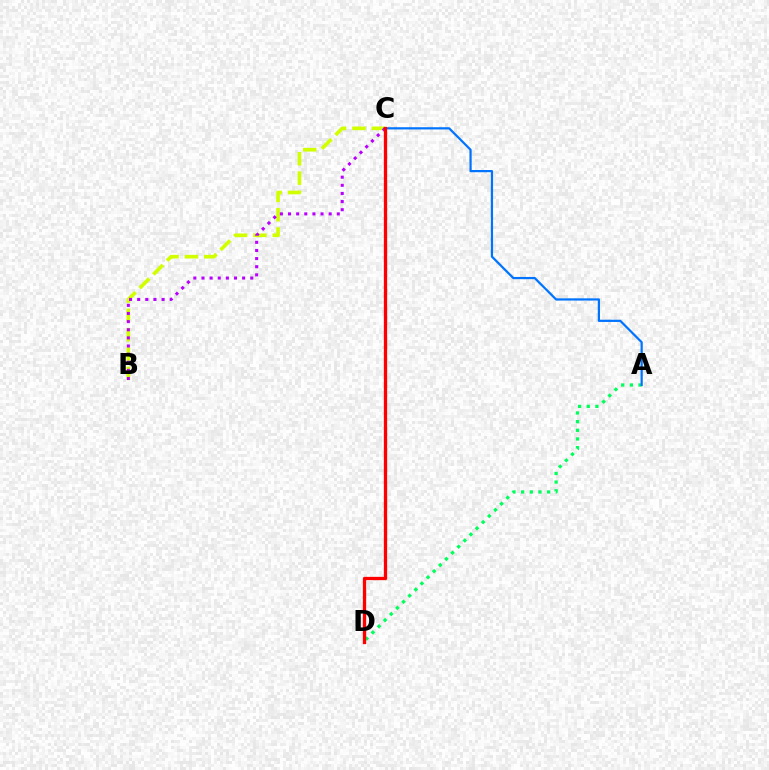{('A', 'D'): [{'color': '#00ff5c', 'line_style': 'dotted', 'thickness': 2.35}], ('B', 'C'): [{'color': '#d1ff00', 'line_style': 'dashed', 'thickness': 2.63}, {'color': '#b900ff', 'line_style': 'dotted', 'thickness': 2.21}], ('A', 'C'): [{'color': '#0074ff', 'line_style': 'solid', 'thickness': 1.6}], ('C', 'D'): [{'color': '#ff0000', 'line_style': 'solid', 'thickness': 2.37}]}